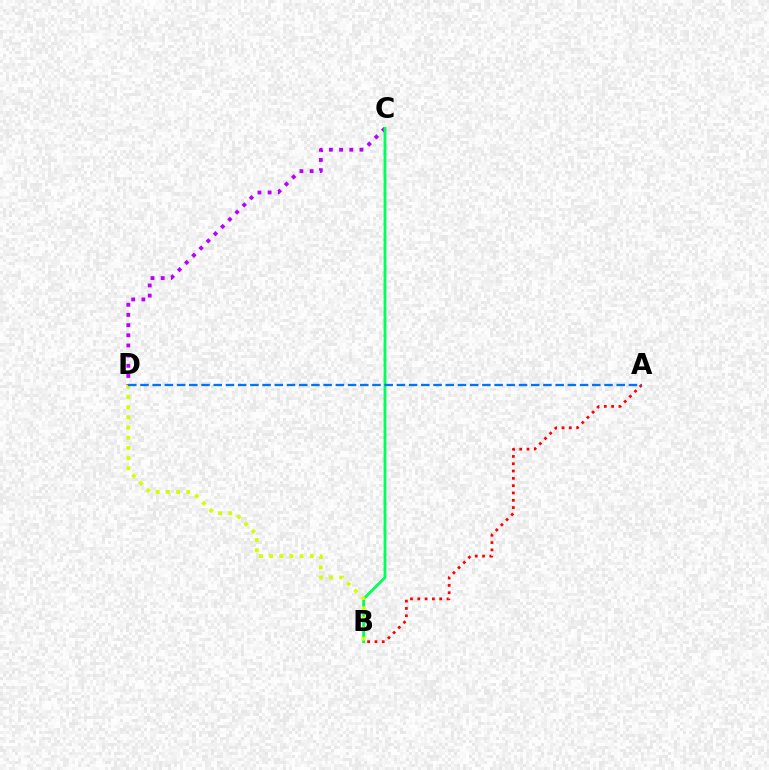{('C', 'D'): [{'color': '#b900ff', 'line_style': 'dotted', 'thickness': 2.76}], ('B', 'C'): [{'color': '#00ff5c', 'line_style': 'solid', 'thickness': 2.03}], ('B', 'D'): [{'color': '#d1ff00', 'line_style': 'dotted', 'thickness': 2.76}], ('A', 'B'): [{'color': '#ff0000', 'line_style': 'dotted', 'thickness': 1.99}], ('A', 'D'): [{'color': '#0074ff', 'line_style': 'dashed', 'thickness': 1.66}]}